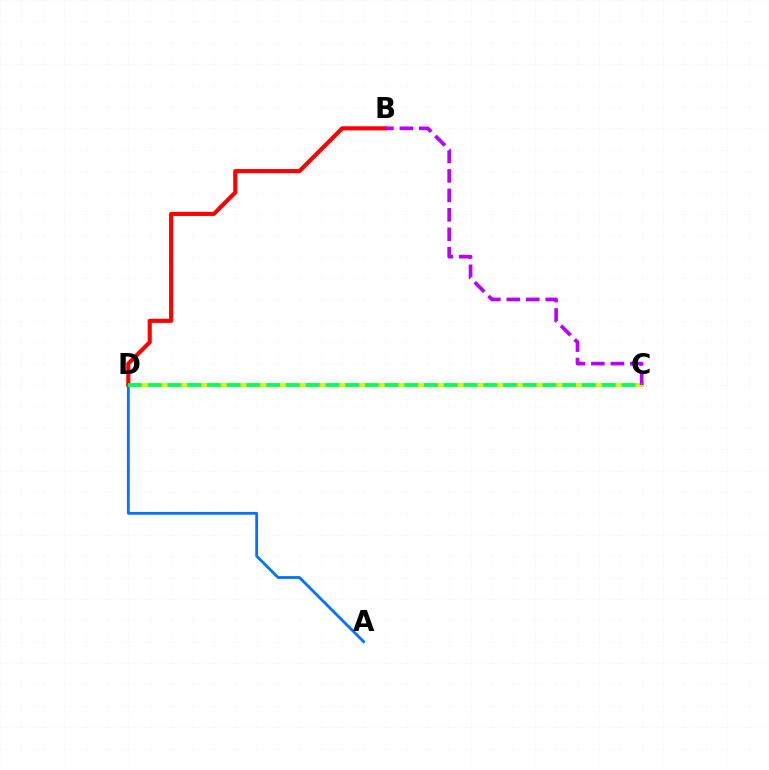{('C', 'D'): [{'color': '#d1ff00', 'line_style': 'solid', 'thickness': 2.8}, {'color': '#00ff5c', 'line_style': 'dashed', 'thickness': 2.68}], ('B', 'D'): [{'color': '#ff0000', 'line_style': 'solid', 'thickness': 2.97}], ('A', 'D'): [{'color': '#0074ff', 'line_style': 'solid', 'thickness': 2.02}], ('B', 'C'): [{'color': '#b900ff', 'line_style': 'dashed', 'thickness': 2.64}]}